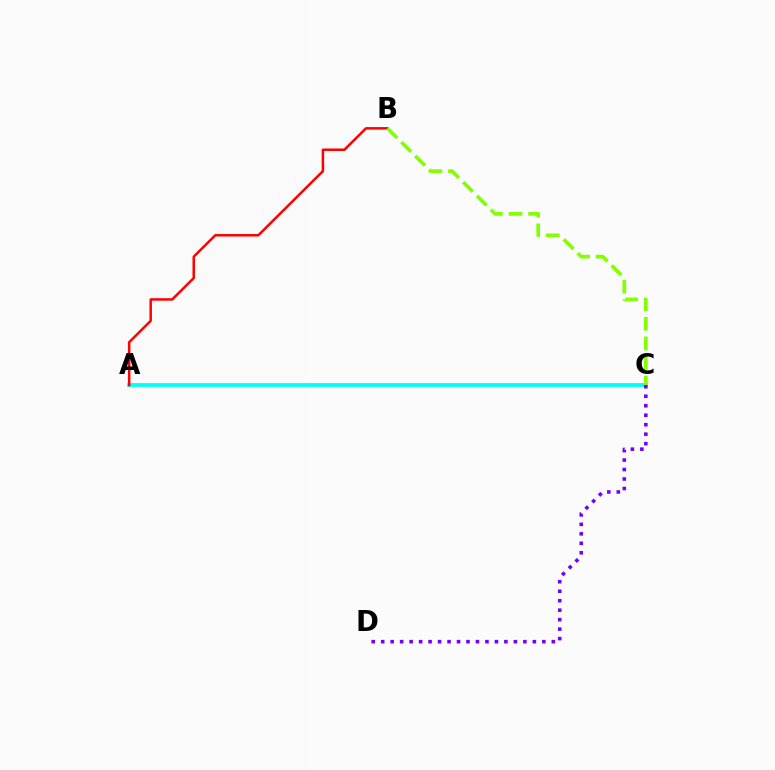{('A', 'C'): [{'color': '#00fff6', 'line_style': 'solid', 'thickness': 2.74}], ('A', 'B'): [{'color': '#ff0000', 'line_style': 'solid', 'thickness': 1.79}], ('B', 'C'): [{'color': '#84ff00', 'line_style': 'dashed', 'thickness': 2.66}], ('C', 'D'): [{'color': '#7200ff', 'line_style': 'dotted', 'thickness': 2.58}]}